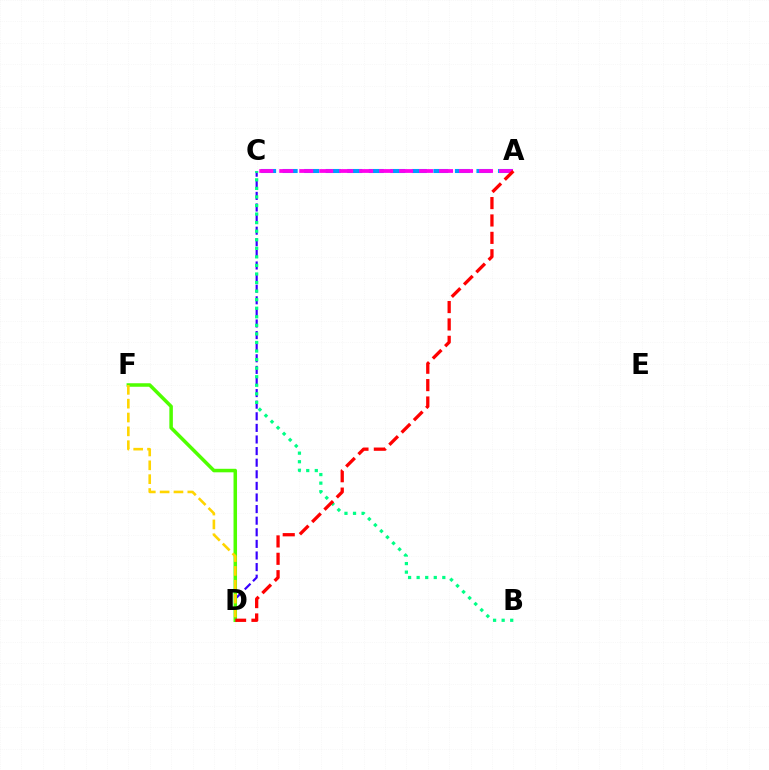{('A', 'C'): [{'color': '#009eff', 'line_style': 'dashed', 'thickness': 2.93}, {'color': '#ff00ed', 'line_style': 'dashed', 'thickness': 2.71}], ('C', 'D'): [{'color': '#3700ff', 'line_style': 'dashed', 'thickness': 1.58}], ('D', 'F'): [{'color': '#4fff00', 'line_style': 'solid', 'thickness': 2.53}, {'color': '#ffd500', 'line_style': 'dashed', 'thickness': 1.88}], ('B', 'C'): [{'color': '#00ff86', 'line_style': 'dotted', 'thickness': 2.33}], ('A', 'D'): [{'color': '#ff0000', 'line_style': 'dashed', 'thickness': 2.36}]}